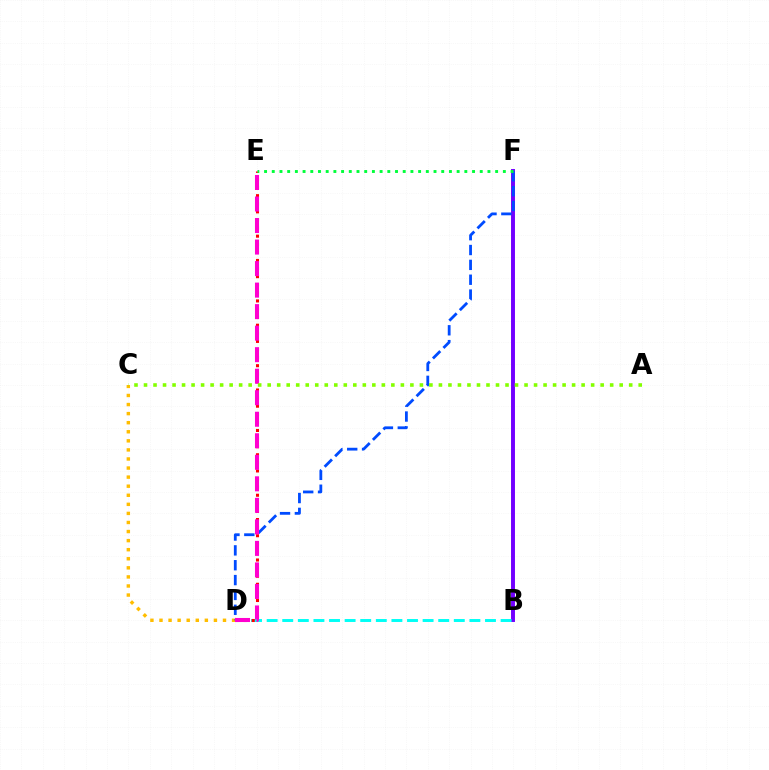{('B', 'F'): [{'color': '#7200ff', 'line_style': 'solid', 'thickness': 2.83}], ('C', 'D'): [{'color': '#ffbd00', 'line_style': 'dotted', 'thickness': 2.46}], ('D', 'F'): [{'color': '#004bff', 'line_style': 'dashed', 'thickness': 2.02}], ('B', 'D'): [{'color': '#00fff6', 'line_style': 'dashed', 'thickness': 2.12}], ('D', 'E'): [{'color': '#ff0000', 'line_style': 'dotted', 'thickness': 2.2}, {'color': '#ff00cf', 'line_style': 'dashed', 'thickness': 2.92}], ('A', 'C'): [{'color': '#84ff00', 'line_style': 'dotted', 'thickness': 2.58}], ('E', 'F'): [{'color': '#00ff39', 'line_style': 'dotted', 'thickness': 2.09}]}